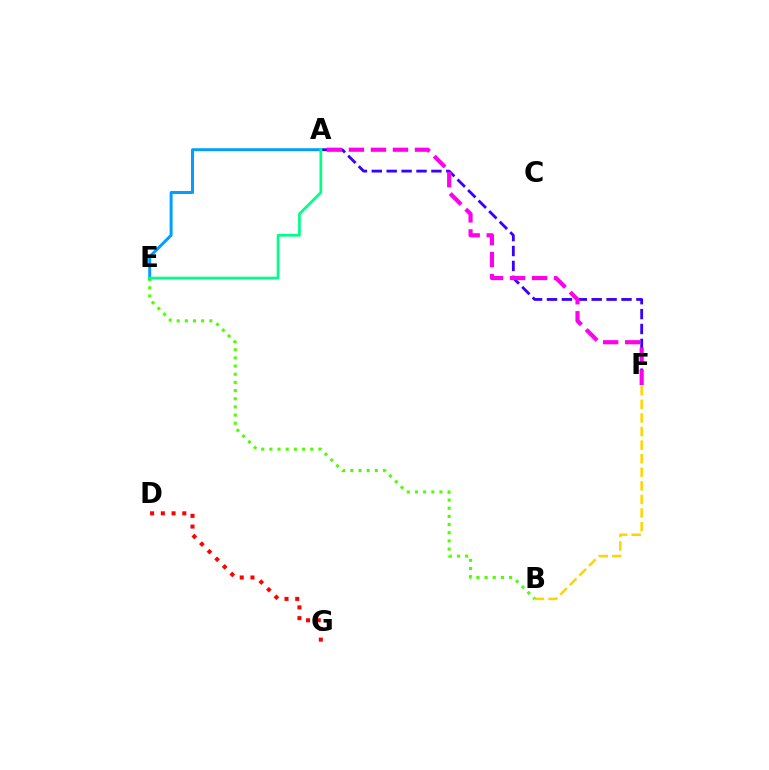{('B', 'F'): [{'color': '#ffd500', 'line_style': 'dashed', 'thickness': 1.85}], ('D', 'G'): [{'color': '#ff0000', 'line_style': 'dotted', 'thickness': 2.91}], ('A', 'F'): [{'color': '#3700ff', 'line_style': 'dashed', 'thickness': 2.02}, {'color': '#ff00ed', 'line_style': 'dashed', 'thickness': 2.99}], ('B', 'E'): [{'color': '#4fff00', 'line_style': 'dotted', 'thickness': 2.22}], ('A', 'E'): [{'color': '#009eff', 'line_style': 'solid', 'thickness': 2.14}, {'color': '#00ff86', 'line_style': 'solid', 'thickness': 1.96}]}